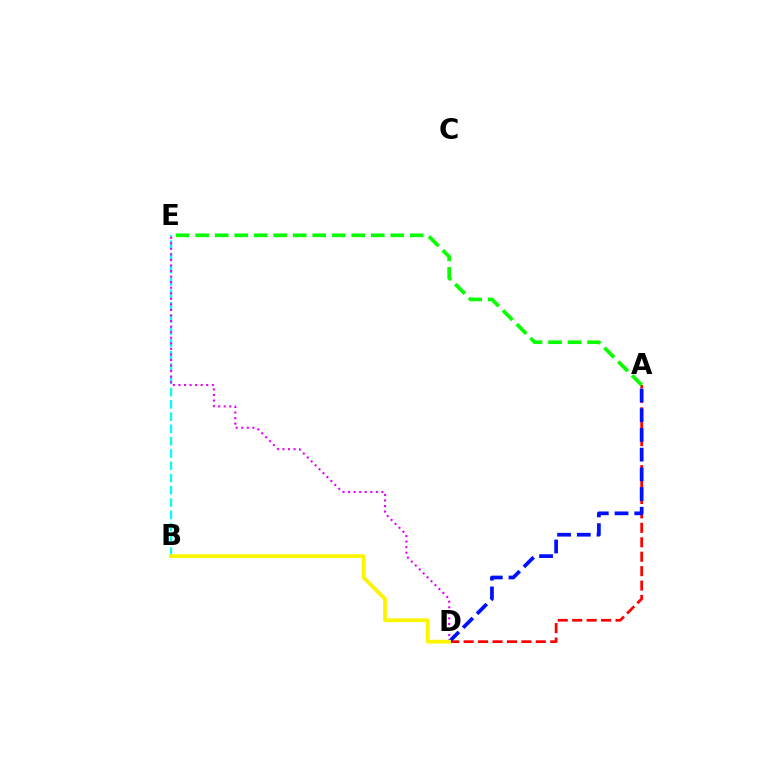{('B', 'E'): [{'color': '#00fff6', 'line_style': 'dashed', 'thickness': 1.67}], ('A', 'D'): [{'color': '#ff0000', 'line_style': 'dashed', 'thickness': 1.96}, {'color': '#0010ff', 'line_style': 'dashed', 'thickness': 2.68}], ('D', 'E'): [{'color': '#ee00ff', 'line_style': 'dotted', 'thickness': 1.51}], ('B', 'D'): [{'color': '#fcf500', 'line_style': 'solid', 'thickness': 2.72}], ('A', 'E'): [{'color': '#08ff00', 'line_style': 'dashed', 'thickness': 2.65}]}